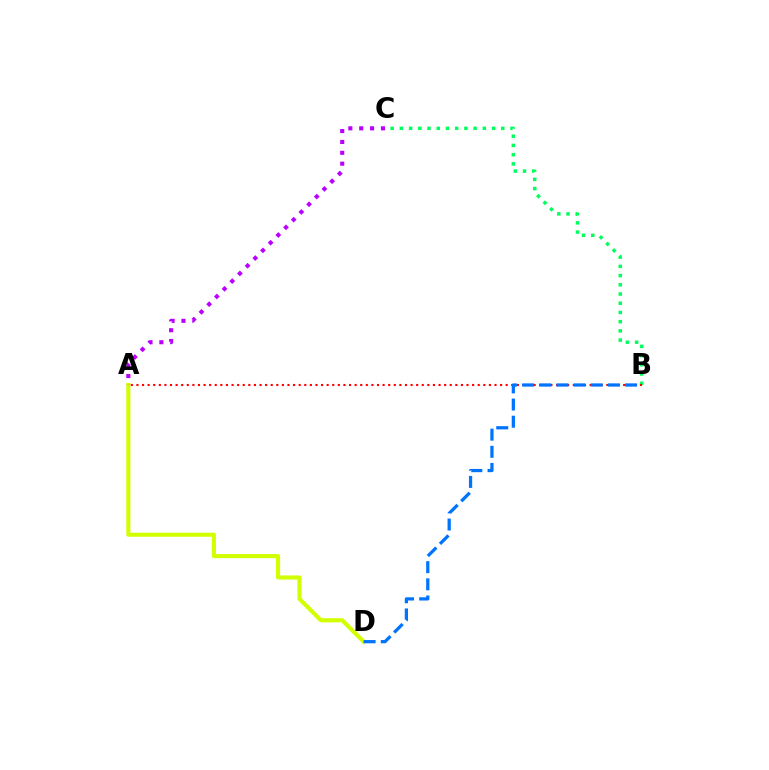{('A', 'D'): [{'color': '#d1ff00', 'line_style': 'solid', 'thickness': 2.95}], ('A', 'C'): [{'color': '#b900ff', 'line_style': 'dotted', 'thickness': 2.95}], ('B', 'C'): [{'color': '#00ff5c', 'line_style': 'dotted', 'thickness': 2.5}], ('A', 'B'): [{'color': '#ff0000', 'line_style': 'dotted', 'thickness': 1.52}], ('B', 'D'): [{'color': '#0074ff', 'line_style': 'dashed', 'thickness': 2.33}]}